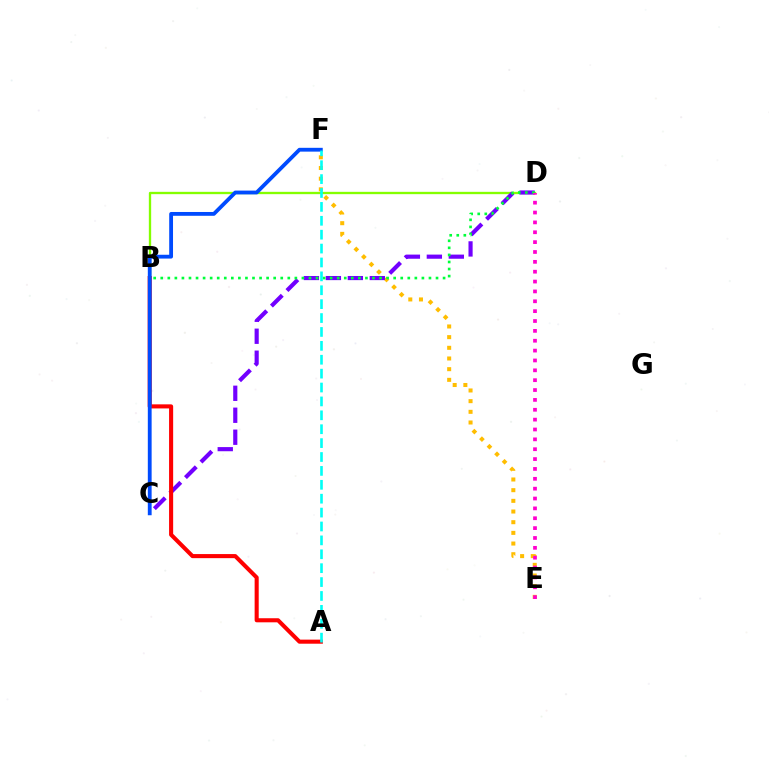{('B', 'D'): [{'color': '#84ff00', 'line_style': 'solid', 'thickness': 1.67}, {'color': '#00ff39', 'line_style': 'dotted', 'thickness': 1.92}], ('E', 'F'): [{'color': '#ffbd00', 'line_style': 'dotted', 'thickness': 2.9}], ('C', 'D'): [{'color': '#7200ff', 'line_style': 'dashed', 'thickness': 2.98}], ('A', 'B'): [{'color': '#ff0000', 'line_style': 'solid', 'thickness': 2.94}], ('C', 'F'): [{'color': '#004bff', 'line_style': 'solid', 'thickness': 2.75}], ('D', 'E'): [{'color': '#ff00cf', 'line_style': 'dotted', 'thickness': 2.68}], ('A', 'F'): [{'color': '#00fff6', 'line_style': 'dashed', 'thickness': 1.89}]}